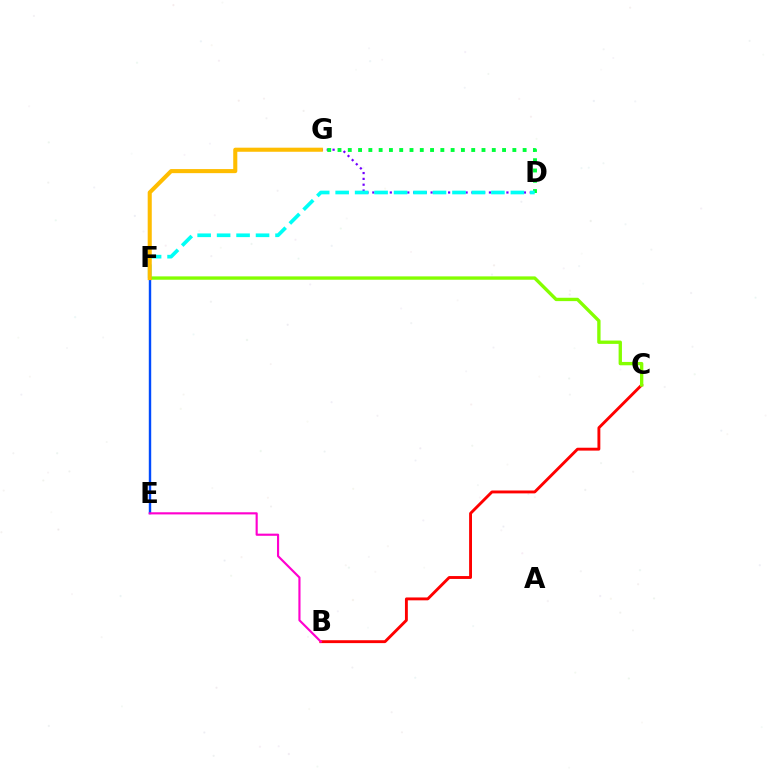{('D', 'G'): [{'color': '#7200ff', 'line_style': 'dotted', 'thickness': 1.58}, {'color': '#00ff39', 'line_style': 'dotted', 'thickness': 2.79}], ('B', 'C'): [{'color': '#ff0000', 'line_style': 'solid', 'thickness': 2.08}], ('C', 'F'): [{'color': '#84ff00', 'line_style': 'solid', 'thickness': 2.41}], ('D', 'F'): [{'color': '#00fff6', 'line_style': 'dashed', 'thickness': 2.64}], ('E', 'F'): [{'color': '#004bff', 'line_style': 'solid', 'thickness': 1.74}], ('B', 'E'): [{'color': '#ff00cf', 'line_style': 'solid', 'thickness': 1.54}], ('F', 'G'): [{'color': '#ffbd00', 'line_style': 'solid', 'thickness': 2.93}]}